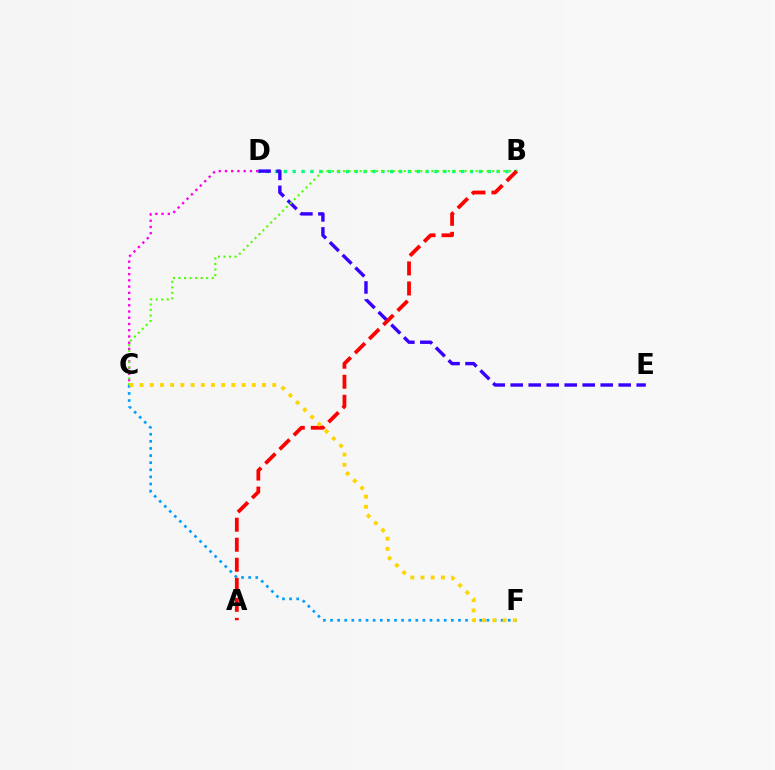{('B', 'D'): [{'color': '#00ff86', 'line_style': 'dotted', 'thickness': 2.41}], ('C', 'D'): [{'color': '#ff00ed', 'line_style': 'dotted', 'thickness': 1.69}], ('C', 'F'): [{'color': '#009eff', 'line_style': 'dotted', 'thickness': 1.93}, {'color': '#ffd500', 'line_style': 'dotted', 'thickness': 2.77}], ('D', 'E'): [{'color': '#3700ff', 'line_style': 'dashed', 'thickness': 2.45}], ('B', 'C'): [{'color': '#4fff00', 'line_style': 'dotted', 'thickness': 1.5}], ('A', 'B'): [{'color': '#ff0000', 'line_style': 'dashed', 'thickness': 2.72}]}